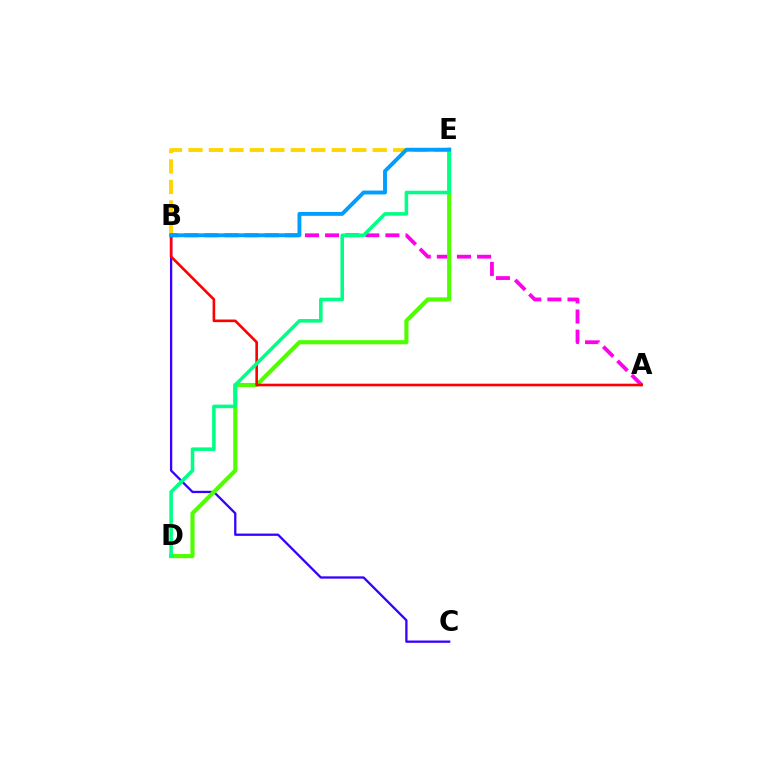{('B', 'E'): [{'color': '#ffd500', 'line_style': 'dashed', 'thickness': 2.78}, {'color': '#009eff', 'line_style': 'solid', 'thickness': 2.81}], ('A', 'B'): [{'color': '#ff00ed', 'line_style': 'dashed', 'thickness': 2.73}, {'color': '#ff0000', 'line_style': 'solid', 'thickness': 1.89}], ('B', 'C'): [{'color': '#3700ff', 'line_style': 'solid', 'thickness': 1.65}], ('D', 'E'): [{'color': '#4fff00', 'line_style': 'solid', 'thickness': 2.98}, {'color': '#00ff86', 'line_style': 'solid', 'thickness': 2.56}]}